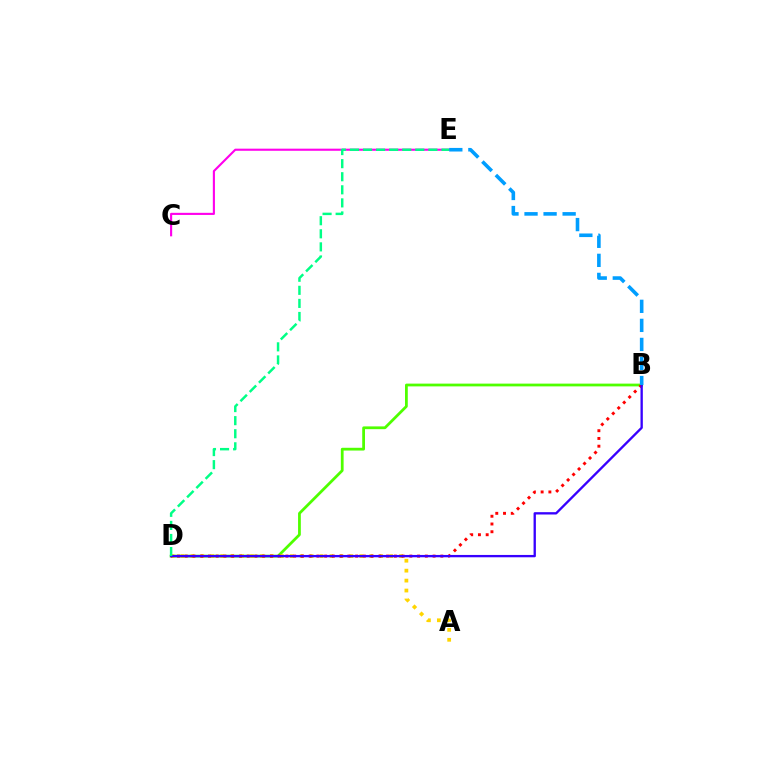{('B', 'D'): [{'color': '#4fff00', 'line_style': 'solid', 'thickness': 1.99}, {'color': '#ff0000', 'line_style': 'dotted', 'thickness': 2.1}, {'color': '#3700ff', 'line_style': 'solid', 'thickness': 1.68}], ('C', 'E'): [{'color': '#ff00ed', 'line_style': 'solid', 'thickness': 1.53}], ('A', 'D'): [{'color': '#ffd500', 'line_style': 'dotted', 'thickness': 2.7}], ('D', 'E'): [{'color': '#00ff86', 'line_style': 'dashed', 'thickness': 1.78}], ('B', 'E'): [{'color': '#009eff', 'line_style': 'dashed', 'thickness': 2.59}]}